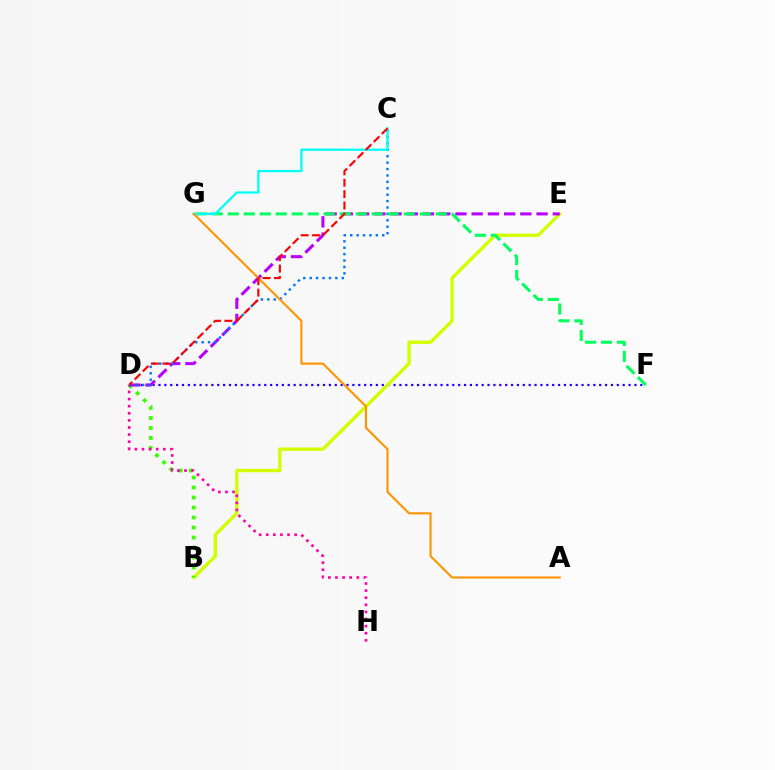{('D', 'F'): [{'color': '#2500ff', 'line_style': 'dotted', 'thickness': 1.6}], ('B', 'E'): [{'color': '#d1ff00', 'line_style': 'solid', 'thickness': 2.44}], ('B', 'D'): [{'color': '#3dff00', 'line_style': 'dotted', 'thickness': 2.72}], ('D', 'H'): [{'color': '#ff00ac', 'line_style': 'dotted', 'thickness': 1.93}], ('D', 'E'): [{'color': '#b900ff', 'line_style': 'dashed', 'thickness': 2.2}], ('C', 'D'): [{'color': '#0074ff', 'line_style': 'dotted', 'thickness': 1.74}, {'color': '#ff0000', 'line_style': 'dashed', 'thickness': 1.55}], ('F', 'G'): [{'color': '#00ff5c', 'line_style': 'dashed', 'thickness': 2.17}], ('C', 'G'): [{'color': '#00fff6', 'line_style': 'solid', 'thickness': 1.64}], ('A', 'G'): [{'color': '#ff9400', 'line_style': 'solid', 'thickness': 1.52}]}